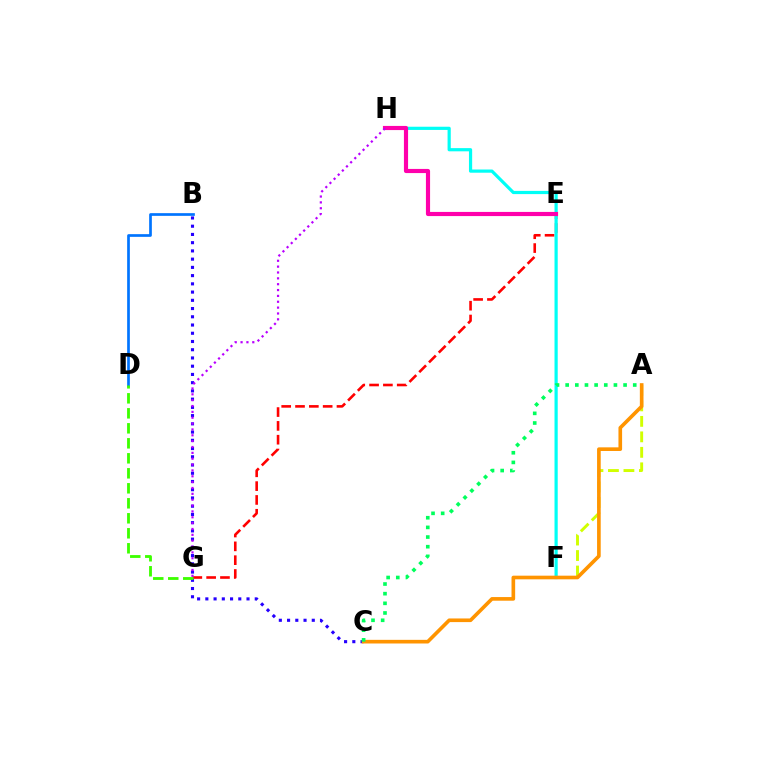{('E', 'G'): [{'color': '#ff0000', 'line_style': 'dashed', 'thickness': 1.88}], ('A', 'F'): [{'color': '#d1ff00', 'line_style': 'dashed', 'thickness': 2.1}], ('B', 'C'): [{'color': '#2500ff', 'line_style': 'dotted', 'thickness': 2.24}], ('F', 'H'): [{'color': '#00fff6', 'line_style': 'solid', 'thickness': 2.3}], ('E', 'H'): [{'color': '#ff00ac', 'line_style': 'solid', 'thickness': 2.99}], ('A', 'C'): [{'color': '#ff9400', 'line_style': 'solid', 'thickness': 2.62}, {'color': '#00ff5c', 'line_style': 'dotted', 'thickness': 2.62}], ('G', 'H'): [{'color': '#b900ff', 'line_style': 'dotted', 'thickness': 1.59}], ('B', 'D'): [{'color': '#0074ff', 'line_style': 'solid', 'thickness': 1.94}], ('D', 'G'): [{'color': '#3dff00', 'line_style': 'dashed', 'thickness': 2.04}]}